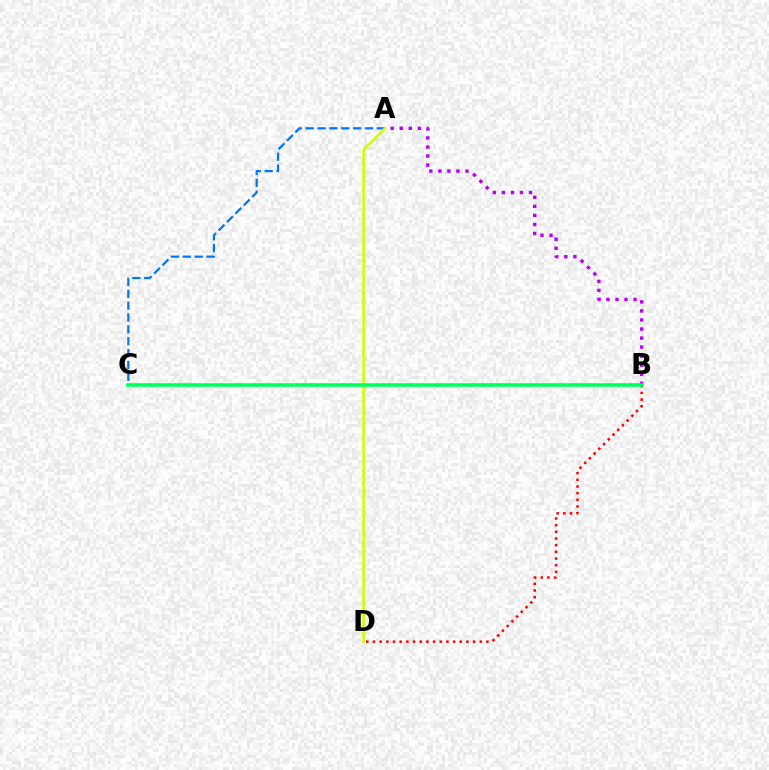{('A', 'C'): [{'color': '#0074ff', 'line_style': 'dashed', 'thickness': 1.61}], ('A', 'D'): [{'color': '#d1ff00', 'line_style': 'solid', 'thickness': 1.9}], ('B', 'D'): [{'color': '#ff0000', 'line_style': 'dotted', 'thickness': 1.81}], ('A', 'B'): [{'color': '#b900ff', 'line_style': 'dotted', 'thickness': 2.46}], ('B', 'C'): [{'color': '#00ff5c', 'line_style': 'solid', 'thickness': 2.57}]}